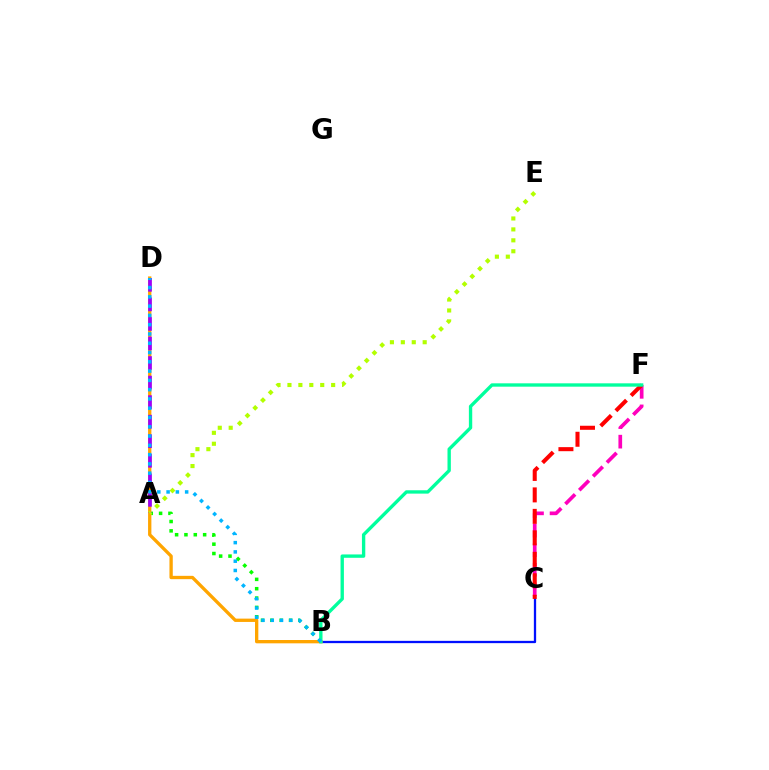{('C', 'F'): [{'color': '#ff00bd', 'line_style': 'dashed', 'thickness': 2.66}, {'color': '#ff0000', 'line_style': 'dashed', 'thickness': 2.92}], ('A', 'B'): [{'color': '#08ff00', 'line_style': 'dotted', 'thickness': 2.54}], ('B', 'C'): [{'color': '#0010ff', 'line_style': 'solid', 'thickness': 1.65}], ('B', 'D'): [{'color': '#ffa500', 'line_style': 'solid', 'thickness': 2.39}, {'color': '#00b5ff', 'line_style': 'dotted', 'thickness': 2.52}], ('A', 'D'): [{'color': '#9b00ff', 'line_style': 'dashed', 'thickness': 2.66}], ('B', 'F'): [{'color': '#00ff9d', 'line_style': 'solid', 'thickness': 2.41}], ('A', 'E'): [{'color': '#b3ff00', 'line_style': 'dotted', 'thickness': 2.97}]}